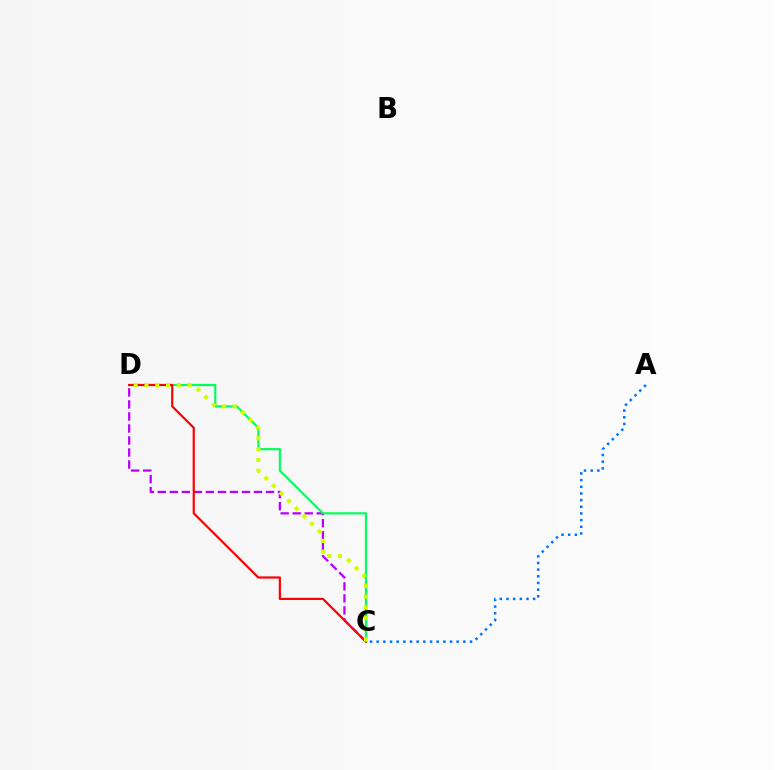{('A', 'C'): [{'color': '#0074ff', 'line_style': 'dotted', 'thickness': 1.81}], ('C', 'D'): [{'color': '#b900ff', 'line_style': 'dashed', 'thickness': 1.63}, {'color': '#00ff5c', 'line_style': 'solid', 'thickness': 1.57}, {'color': '#ff0000', 'line_style': 'solid', 'thickness': 1.58}, {'color': '#d1ff00', 'line_style': 'dotted', 'thickness': 2.93}]}